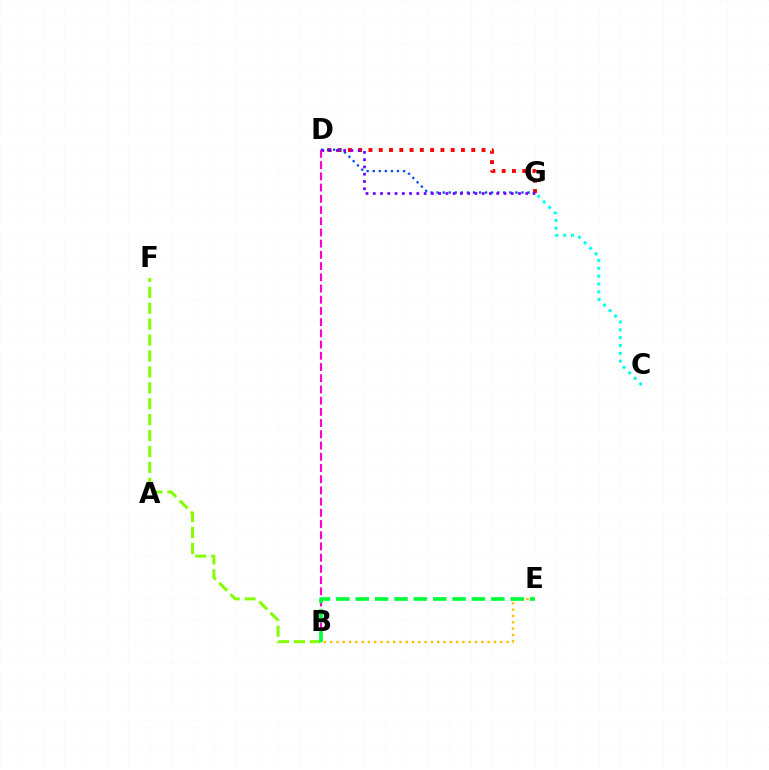{('D', 'G'): [{'color': '#ff0000', 'line_style': 'dotted', 'thickness': 2.79}, {'color': '#004bff', 'line_style': 'dotted', 'thickness': 1.65}, {'color': '#7200ff', 'line_style': 'dotted', 'thickness': 1.97}], ('B', 'F'): [{'color': '#84ff00', 'line_style': 'dashed', 'thickness': 2.16}], ('C', 'G'): [{'color': '#00fff6', 'line_style': 'dotted', 'thickness': 2.12}], ('B', 'D'): [{'color': '#ff00cf', 'line_style': 'dashed', 'thickness': 1.52}], ('B', 'E'): [{'color': '#ffbd00', 'line_style': 'dotted', 'thickness': 1.71}, {'color': '#00ff39', 'line_style': 'dashed', 'thickness': 2.63}]}